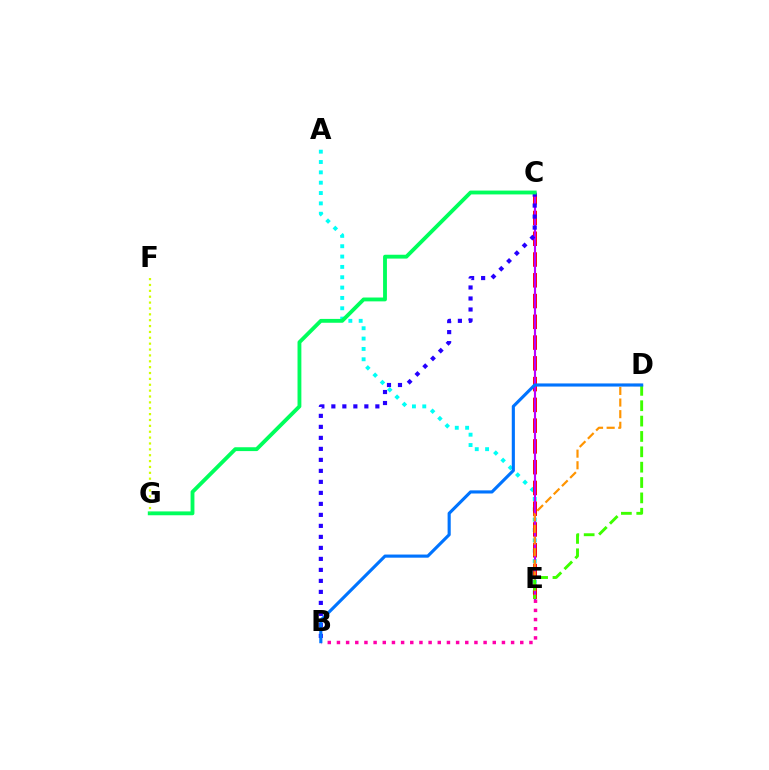{('A', 'E'): [{'color': '#00fff6', 'line_style': 'dotted', 'thickness': 2.81}], ('C', 'E'): [{'color': '#ff0000', 'line_style': 'dashed', 'thickness': 2.82}, {'color': '#b900ff', 'line_style': 'solid', 'thickness': 1.53}], ('B', 'E'): [{'color': '#ff00ac', 'line_style': 'dotted', 'thickness': 2.49}], ('B', 'C'): [{'color': '#2500ff', 'line_style': 'dotted', 'thickness': 2.99}], ('D', 'E'): [{'color': '#ff9400', 'line_style': 'dashed', 'thickness': 1.58}, {'color': '#3dff00', 'line_style': 'dashed', 'thickness': 2.09}], ('B', 'D'): [{'color': '#0074ff', 'line_style': 'solid', 'thickness': 2.25}], ('C', 'G'): [{'color': '#00ff5c', 'line_style': 'solid', 'thickness': 2.77}], ('F', 'G'): [{'color': '#d1ff00', 'line_style': 'dotted', 'thickness': 1.59}]}